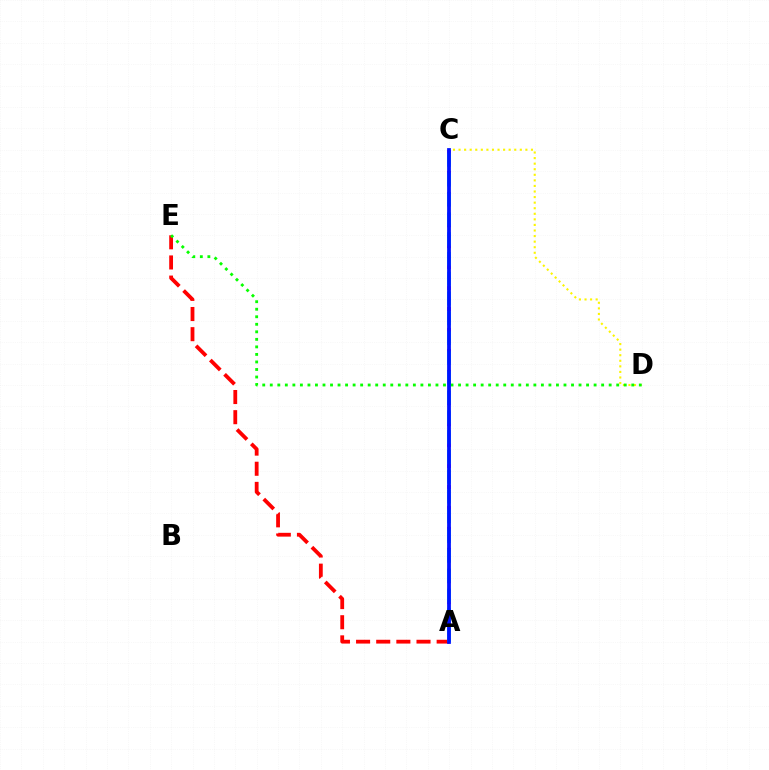{('A', 'C'): [{'color': '#ee00ff', 'line_style': 'dotted', 'thickness': 2.84}, {'color': '#00fff6', 'line_style': 'dashed', 'thickness': 2.69}, {'color': '#0010ff', 'line_style': 'solid', 'thickness': 2.71}], ('C', 'D'): [{'color': '#fcf500', 'line_style': 'dotted', 'thickness': 1.51}], ('A', 'E'): [{'color': '#ff0000', 'line_style': 'dashed', 'thickness': 2.74}], ('D', 'E'): [{'color': '#08ff00', 'line_style': 'dotted', 'thickness': 2.05}]}